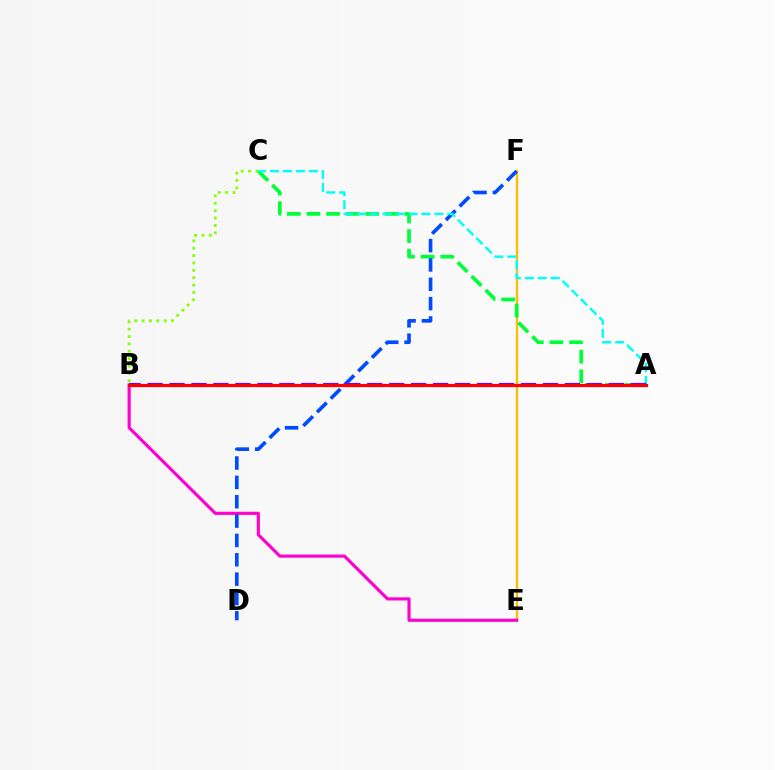{('B', 'C'): [{'color': '#84ff00', 'line_style': 'dotted', 'thickness': 2.01}], ('E', 'F'): [{'color': '#ffbd00', 'line_style': 'solid', 'thickness': 1.67}], ('A', 'C'): [{'color': '#00ff39', 'line_style': 'dashed', 'thickness': 2.67}, {'color': '#00fff6', 'line_style': 'dashed', 'thickness': 1.76}], ('B', 'E'): [{'color': '#ff00cf', 'line_style': 'solid', 'thickness': 2.26}], ('D', 'F'): [{'color': '#004bff', 'line_style': 'dashed', 'thickness': 2.63}], ('A', 'B'): [{'color': '#7200ff', 'line_style': 'dashed', 'thickness': 2.98}, {'color': '#ff0000', 'line_style': 'solid', 'thickness': 2.27}]}